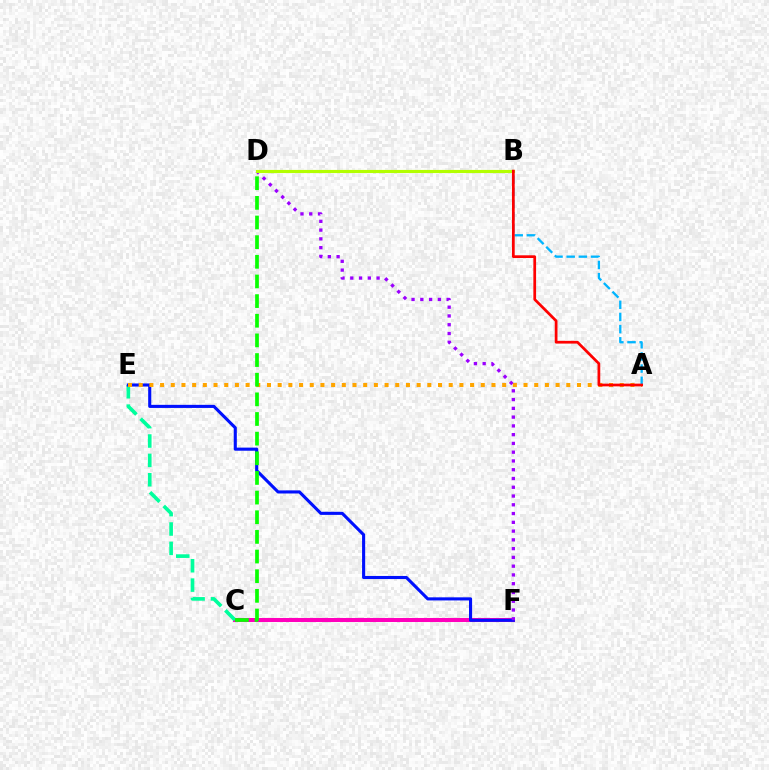{('C', 'F'): [{'color': '#ff00bd', 'line_style': 'solid', 'thickness': 2.91}], ('C', 'E'): [{'color': '#00ff9d', 'line_style': 'dashed', 'thickness': 2.63}], ('E', 'F'): [{'color': '#0010ff', 'line_style': 'solid', 'thickness': 2.23}], ('A', 'E'): [{'color': '#ffa500', 'line_style': 'dotted', 'thickness': 2.9}], ('D', 'F'): [{'color': '#9b00ff', 'line_style': 'dotted', 'thickness': 2.38}], ('B', 'D'): [{'color': '#b3ff00', 'line_style': 'solid', 'thickness': 2.27}], ('C', 'D'): [{'color': '#08ff00', 'line_style': 'dashed', 'thickness': 2.67}], ('A', 'B'): [{'color': '#00b5ff', 'line_style': 'dashed', 'thickness': 1.65}, {'color': '#ff0000', 'line_style': 'solid', 'thickness': 1.96}]}